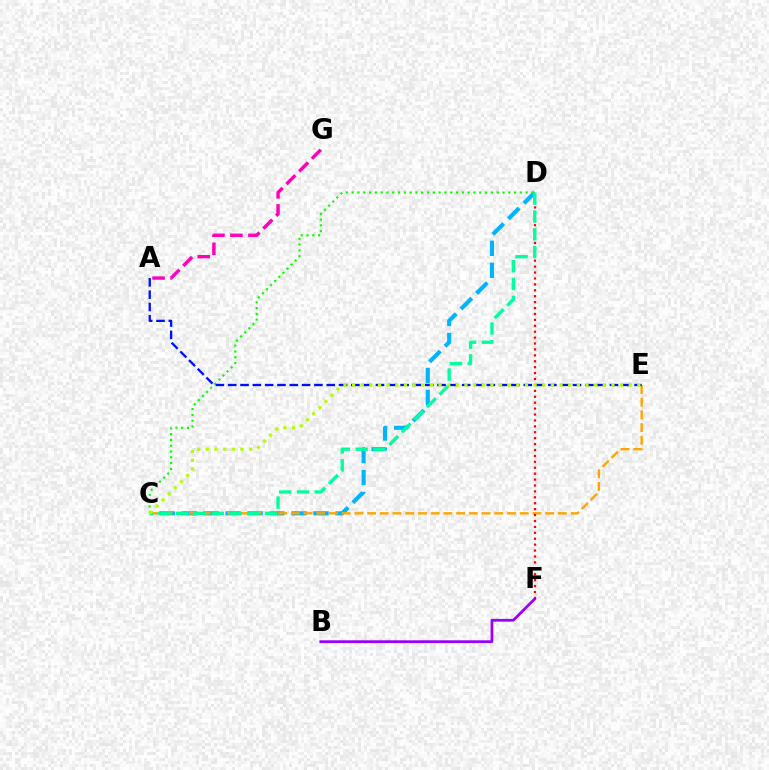{('C', 'D'): [{'color': '#00b5ff', 'line_style': 'dashed', 'thickness': 2.98}, {'color': '#08ff00', 'line_style': 'dotted', 'thickness': 1.58}, {'color': '#00ff9d', 'line_style': 'dashed', 'thickness': 2.42}], ('C', 'E'): [{'color': '#ffa500', 'line_style': 'dashed', 'thickness': 1.73}, {'color': '#b3ff00', 'line_style': 'dotted', 'thickness': 2.35}], ('D', 'F'): [{'color': '#ff0000', 'line_style': 'dotted', 'thickness': 1.61}], ('A', 'G'): [{'color': '#ff00bd', 'line_style': 'dashed', 'thickness': 2.45}], ('B', 'F'): [{'color': '#9b00ff', 'line_style': 'solid', 'thickness': 1.99}], ('A', 'E'): [{'color': '#0010ff', 'line_style': 'dashed', 'thickness': 1.67}]}